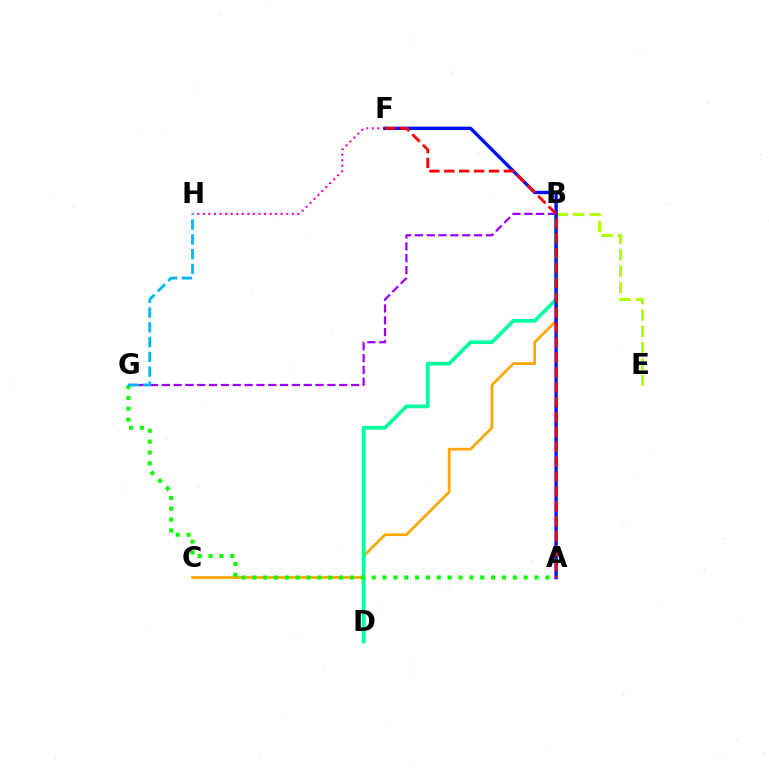{('B', 'E'): [{'color': '#b3ff00', 'line_style': 'dashed', 'thickness': 2.23}], ('B', 'C'): [{'color': '#ffa500', 'line_style': 'solid', 'thickness': 1.95}], ('F', 'H'): [{'color': '#ff00bd', 'line_style': 'dotted', 'thickness': 1.51}], ('B', 'D'): [{'color': '#00ff9d', 'line_style': 'solid', 'thickness': 2.65}], ('A', 'F'): [{'color': '#0010ff', 'line_style': 'solid', 'thickness': 2.41}, {'color': '#ff0000', 'line_style': 'dashed', 'thickness': 2.02}], ('B', 'G'): [{'color': '#9b00ff', 'line_style': 'dashed', 'thickness': 1.61}], ('A', 'G'): [{'color': '#08ff00', 'line_style': 'dotted', 'thickness': 2.95}], ('G', 'H'): [{'color': '#00b5ff', 'line_style': 'dashed', 'thickness': 2.01}]}